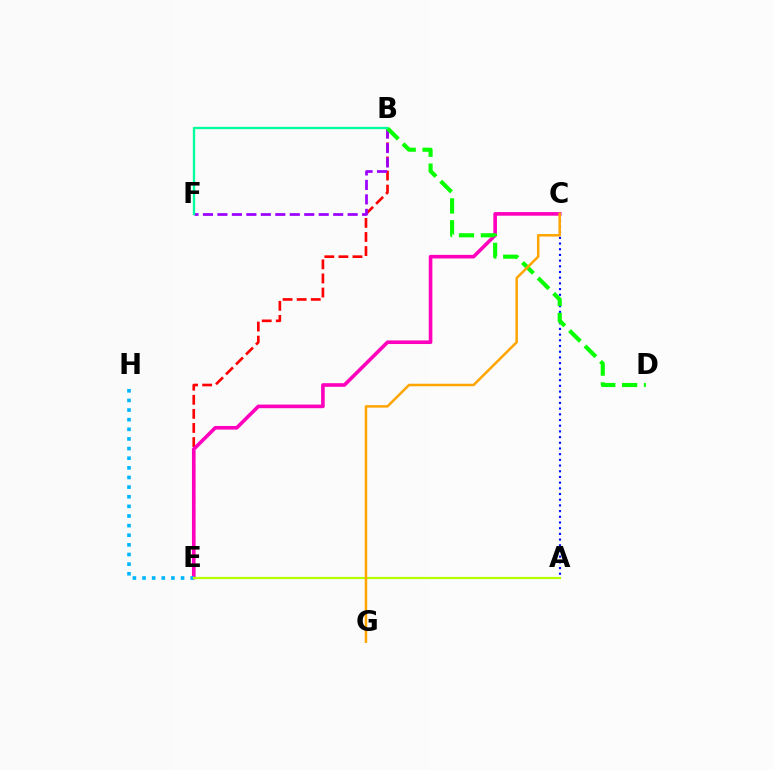{('A', 'C'): [{'color': '#0010ff', 'line_style': 'dotted', 'thickness': 1.55}], ('B', 'E'): [{'color': '#ff0000', 'line_style': 'dashed', 'thickness': 1.91}], ('C', 'E'): [{'color': '#ff00bd', 'line_style': 'solid', 'thickness': 2.6}], ('E', 'H'): [{'color': '#00b5ff', 'line_style': 'dotted', 'thickness': 2.62}], ('B', 'F'): [{'color': '#9b00ff', 'line_style': 'dashed', 'thickness': 1.97}, {'color': '#00ff9d', 'line_style': 'solid', 'thickness': 1.67}], ('B', 'D'): [{'color': '#08ff00', 'line_style': 'dashed', 'thickness': 2.97}], ('A', 'E'): [{'color': '#b3ff00', 'line_style': 'solid', 'thickness': 1.58}], ('C', 'G'): [{'color': '#ffa500', 'line_style': 'solid', 'thickness': 1.81}]}